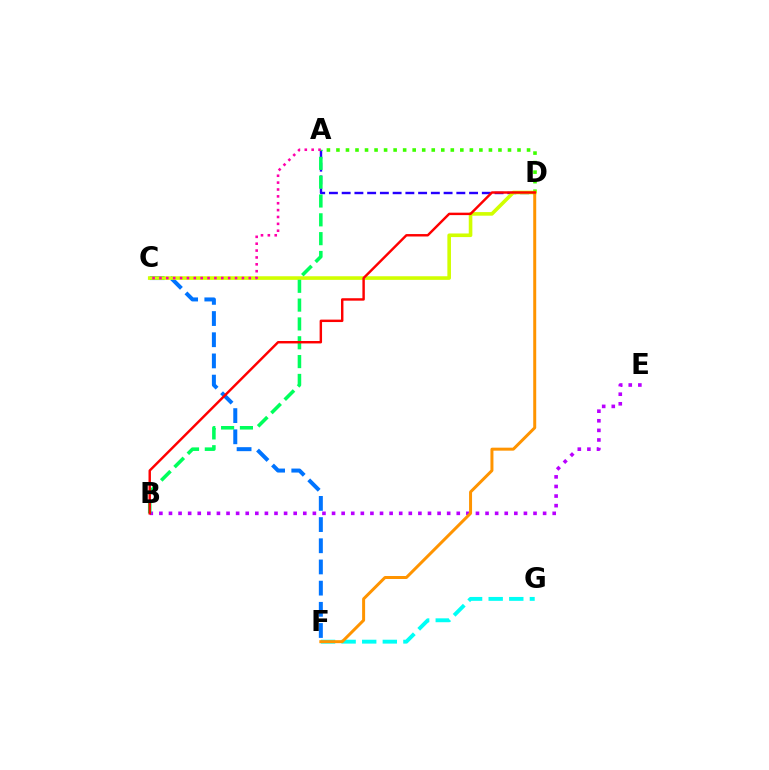{('C', 'F'): [{'color': '#0074ff', 'line_style': 'dashed', 'thickness': 2.88}], ('F', 'G'): [{'color': '#00fff6', 'line_style': 'dashed', 'thickness': 2.8}], ('A', 'D'): [{'color': '#3dff00', 'line_style': 'dotted', 'thickness': 2.59}, {'color': '#2500ff', 'line_style': 'dashed', 'thickness': 1.73}], ('C', 'D'): [{'color': '#d1ff00', 'line_style': 'solid', 'thickness': 2.6}], ('B', 'E'): [{'color': '#b900ff', 'line_style': 'dotted', 'thickness': 2.61}], ('A', 'B'): [{'color': '#00ff5c', 'line_style': 'dashed', 'thickness': 2.56}], ('A', 'C'): [{'color': '#ff00ac', 'line_style': 'dotted', 'thickness': 1.87}], ('D', 'F'): [{'color': '#ff9400', 'line_style': 'solid', 'thickness': 2.15}], ('B', 'D'): [{'color': '#ff0000', 'line_style': 'solid', 'thickness': 1.75}]}